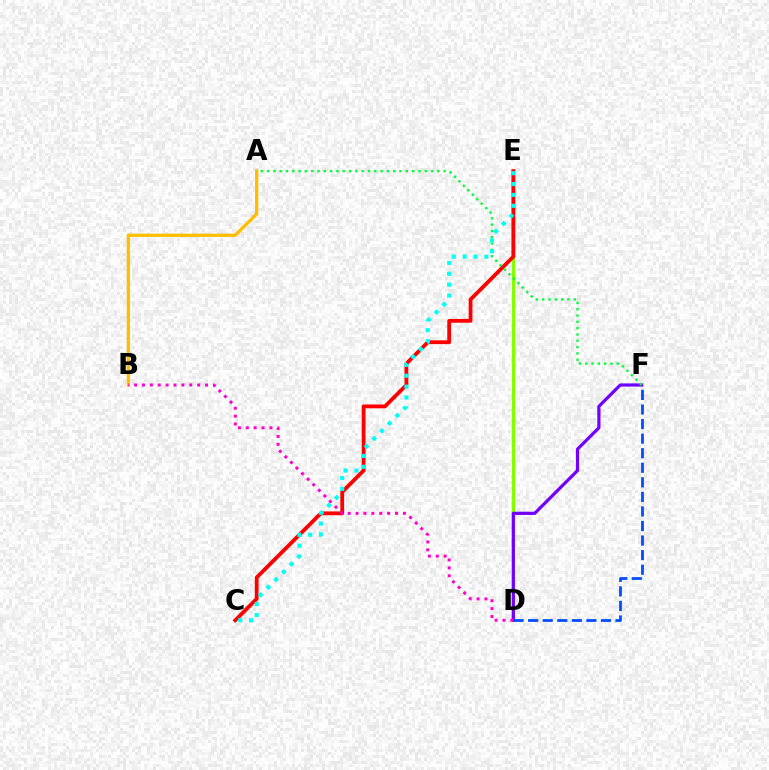{('D', 'E'): [{'color': '#84ff00', 'line_style': 'solid', 'thickness': 2.34}], ('C', 'E'): [{'color': '#ff0000', 'line_style': 'solid', 'thickness': 2.73}, {'color': '#00fff6', 'line_style': 'dotted', 'thickness': 2.96}], ('D', 'F'): [{'color': '#7200ff', 'line_style': 'solid', 'thickness': 2.3}, {'color': '#004bff', 'line_style': 'dashed', 'thickness': 1.98}], ('A', 'B'): [{'color': '#ffbd00', 'line_style': 'solid', 'thickness': 2.34}], ('A', 'F'): [{'color': '#00ff39', 'line_style': 'dotted', 'thickness': 1.71}], ('B', 'D'): [{'color': '#ff00cf', 'line_style': 'dotted', 'thickness': 2.14}]}